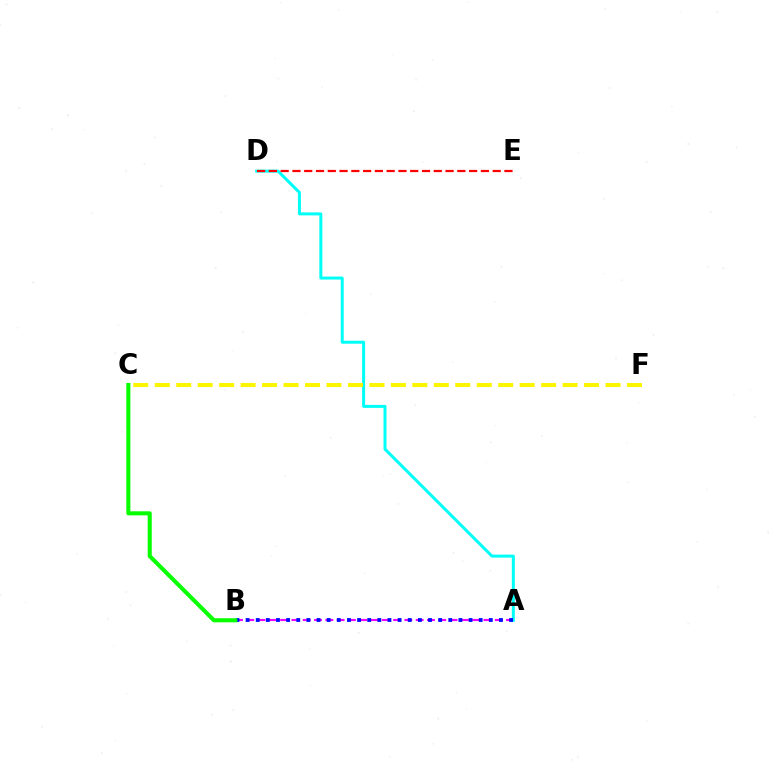{('A', 'D'): [{'color': '#00fff6', 'line_style': 'solid', 'thickness': 2.16}], ('D', 'E'): [{'color': '#ff0000', 'line_style': 'dashed', 'thickness': 1.6}], ('C', 'F'): [{'color': '#fcf500', 'line_style': 'dashed', 'thickness': 2.92}], ('A', 'B'): [{'color': '#ee00ff', 'line_style': 'dashed', 'thickness': 1.53}, {'color': '#0010ff', 'line_style': 'dotted', 'thickness': 2.75}], ('B', 'C'): [{'color': '#08ff00', 'line_style': 'solid', 'thickness': 2.94}]}